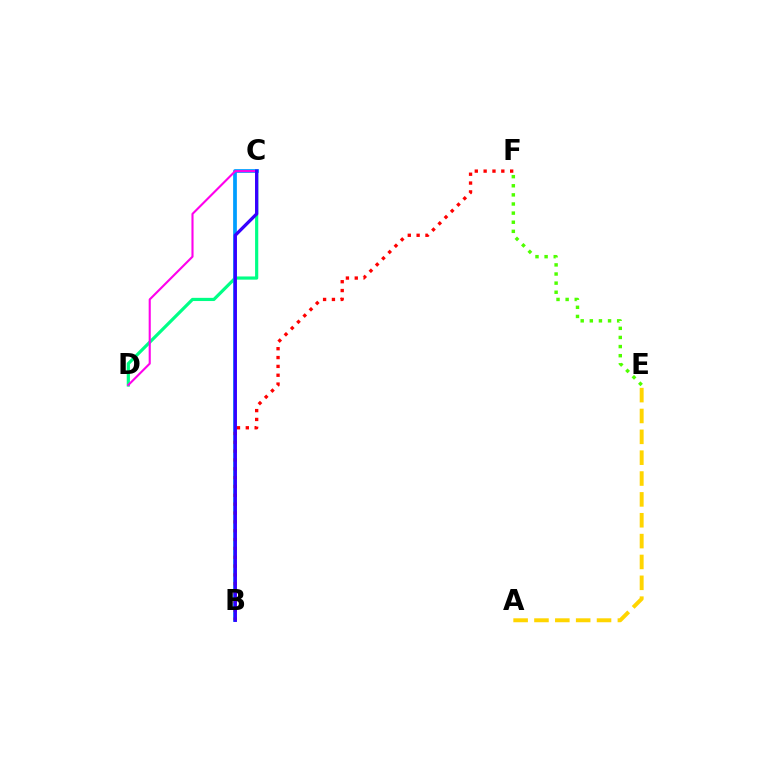{('C', 'D'): [{'color': '#00ff86', 'line_style': 'solid', 'thickness': 2.29}, {'color': '#ff00ed', 'line_style': 'solid', 'thickness': 1.52}], ('B', 'C'): [{'color': '#009eff', 'line_style': 'solid', 'thickness': 2.69}, {'color': '#3700ff', 'line_style': 'solid', 'thickness': 2.35}], ('A', 'E'): [{'color': '#ffd500', 'line_style': 'dashed', 'thickness': 2.83}], ('B', 'F'): [{'color': '#ff0000', 'line_style': 'dotted', 'thickness': 2.4}], ('E', 'F'): [{'color': '#4fff00', 'line_style': 'dotted', 'thickness': 2.48}]}